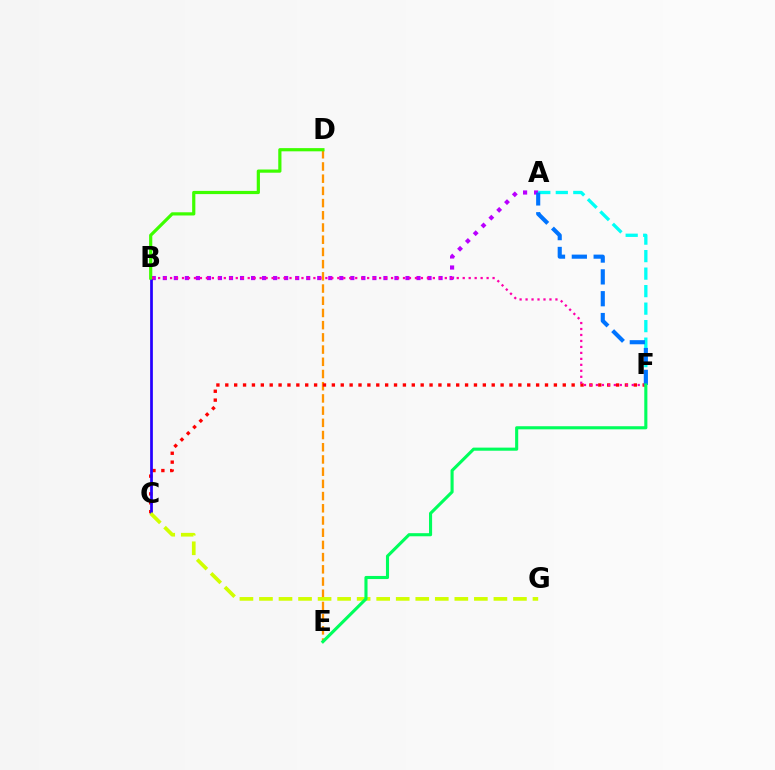{('D', 'E'): [{'color': '#ff9400', 'line_style': 'dashed', 'thickness': 1.66}], ('C', 'F'): [{'color': '#ff0000', 'line_style': 'dotted', 'thickness': 2.41}], ('A', 'B'): [{'color': '#b900ff', 'line_style': 'dotted', 'thickness': 3.0}], ('B', 'C'): [{'color': '#2500ff', 'line_style': 'solid', 'thickness': 1.96}], ('C', 'G'): [{'color': '#d1ff00', 'line_style': 'dashed', 'thickness': 2.65}], ('B', 'D'): [{'color': '#3dff00', 'line_style': 'solid', 'thickness': 2.3}], ('A', 'F'): [{'color': '#00fff6', 'line_style': 'dashed', 'thickness': 2.38}, {'color': '#0074ff', 'line_style': 'dashed', 'thickness': 2.97}], ('B', 'F'): [{'color': '#ff00ac', 'line_style': 'dotted', 'thickness': 1.62}], ('E', 'F'): [{'color': '#00ff5c', 'line_style': 'solid', 'thickness': 2.23}]}